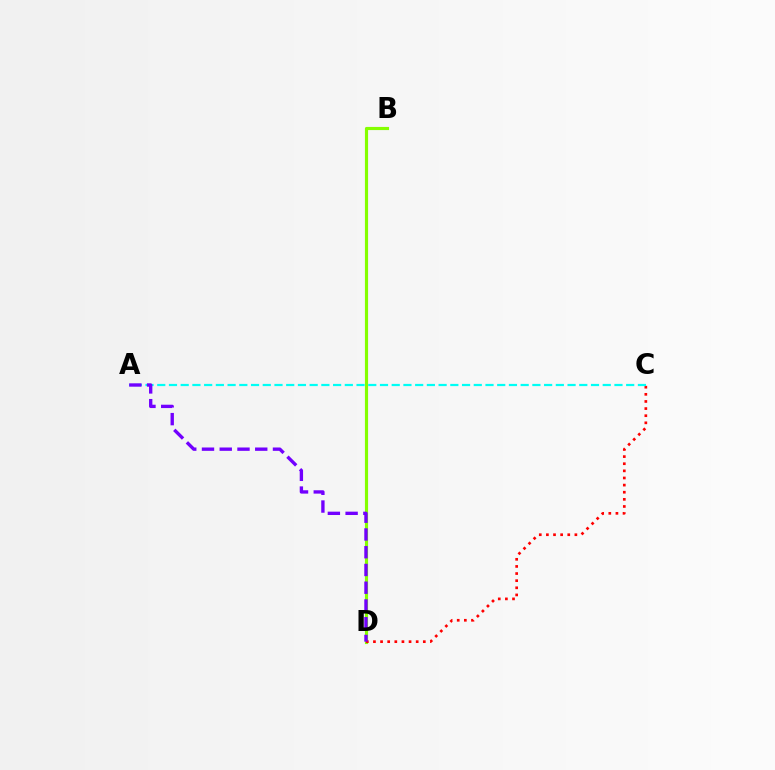{('B', 'D'): [{'color': '#84ff00', 'line_style': 'solid', 'thickness': 2.27}], ('C', 'D'): [{'color': '#ff0000', 'line_style': 'dotted', 'thickness': 1.94}], ('A', 'C'): [{'color': '#00fff6', 'line_style': 'dashed', 'thickness': 1.59}], ('A', 'D'): [{'color': '#7200ff', 'line_style': 'dashed', 'thickness': 2.41}]}